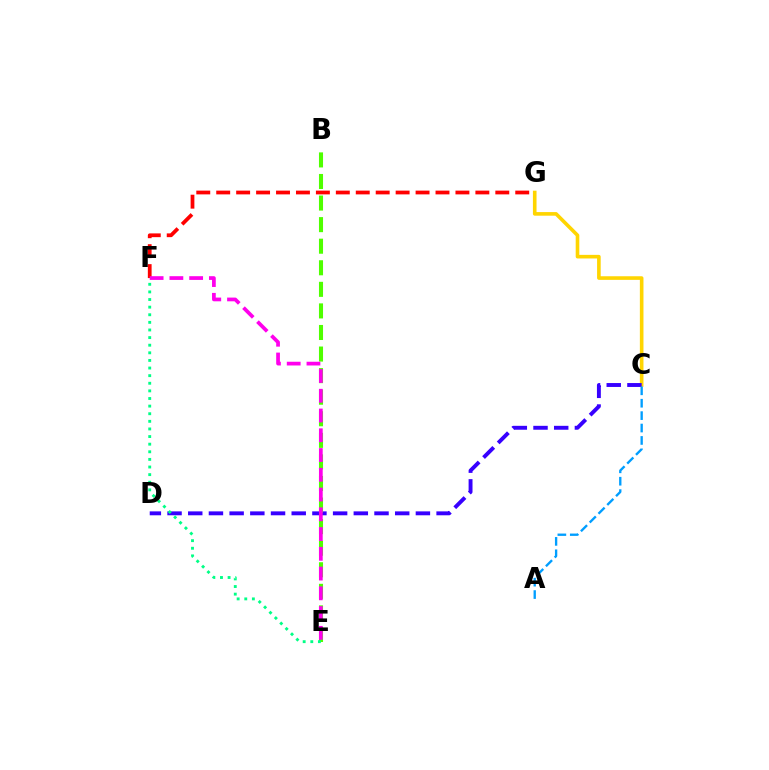{('C', 'G'): [{'color': '#ffd500', 'line_style': 'solid', 'thickness': 2.6}], ('C', 'D'): [{'color': '#3700ff', 'line_style': 'dashed', 'thickness': 2.81}], ('A', 'C'): [{'color': '#009eff', 'line_style': 'dashed', 'thickness': 1.69}], ('F', 'G'): [{'color': '#ff0000', 'line_style': 'dashed', 'thickness': 2.71}], ('B', 'E'): [{'color': '#4fff00', 'line_style': 'dashed', 'thickness': 2.93}], ('E', 'F'): [{'color': '#ff00ed', 'line_style': 'dashed', 'thickness': 2.68}, {'color': '#00ff86', 'line_style': 'dotted', 'thickness': 2.07}]}